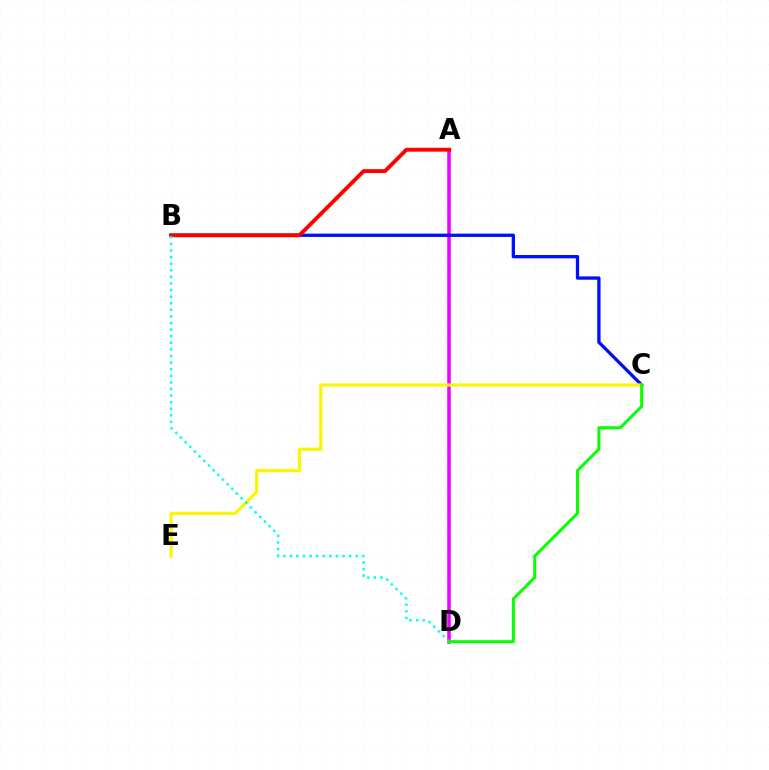{('A', 'D'): [{'color': '#ee00ff', 'line_style': 'solid', 'thickness': 2.55}], ('B', 'C'): [{'color': '#0010ff', 'line_style': 'solid', 'thickness': 2.39}], ('A', 'B'): [{'color': '#ff0000', 'line_style': 'solid', 'thickness': 2.79}], ('C', 'E'): [{'color': '#fcf500', 'line_style': 'solid', 'thickness': 2.3}], ('B', 'D'): [{'color': '#00fff6', 'line_style': 'dotted', 'thickness': 1.79}], ('C', 'D'): [{'color': '#08ff00', 'line_style': 'solid', 'thickness': 2.18}]}